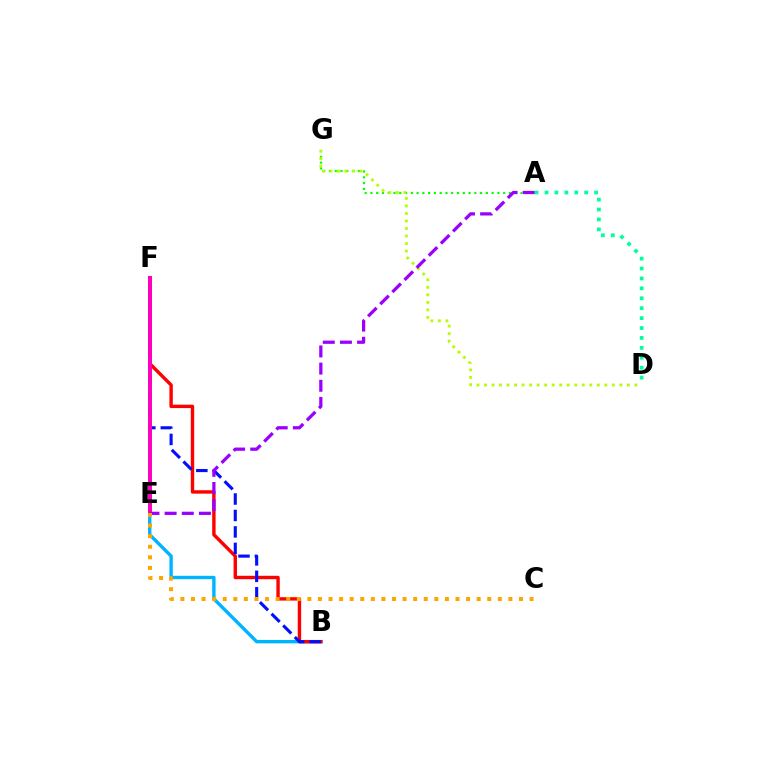{('A', 'D'): [{'color': '#00ff9d', 'line_style': 'dotted', 'thickness': 2.69}], ('B', 'F'): [{'color': '#00b5ff', 'line_style': 'solid', 'thickness': 2.44}, {'color': '#ff0000', 'line_style': 'solid', 'thickness': 2.45}, {'color': '#0010ff', 'line_style': 'dashed', 'thickness': 2.23}], ('A', 'G'): [{'color': '#08ff00', 'line_style': 'dotted', 'thickness': 1.57}], ('E', 'F'): [{'color': '#ff00bd', 'line_style': 'solid', 'thickness': 2.84}], ('D', 'G'): [{'color': '#b3ff00', 'line_style': 'dotted', 'thickness': 2.04}], ('A', 'E'): [{'color': '#9b00ff', 'line_style': 'dashed', 'thickness': 2.33}], ('C', 'E'): [{'color': '#ffa500', 'line_style': 'dotted', 'thickness': 2.87}]}